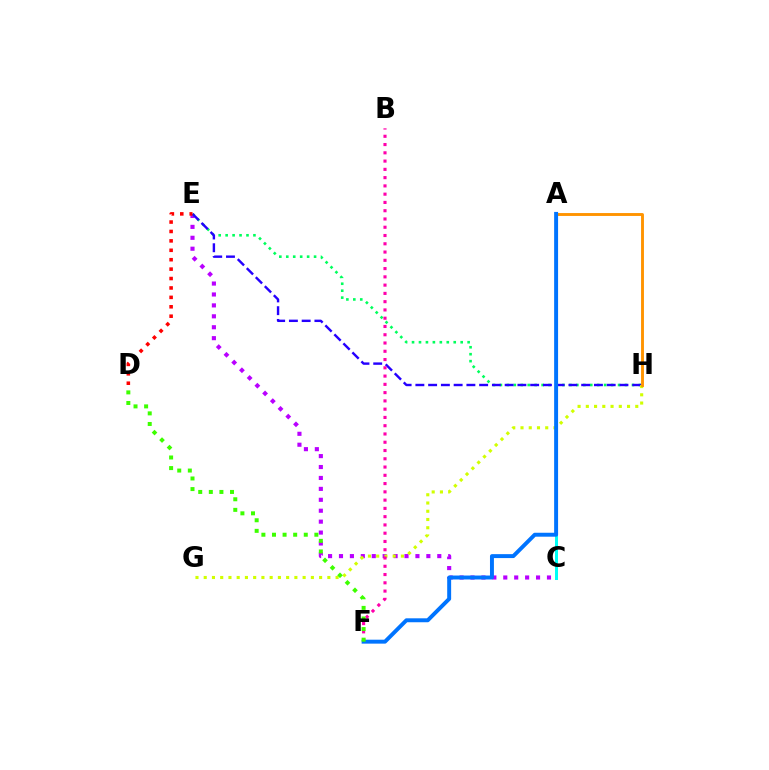{('C', 'E'): [{'color': '#b900ff', 'line_style': 'dotted', 'thickness': 2.97}], ('E', 'H'): [{'color': '#00ff5c', 'line_style': 'dotted', 'thickness': 1.89}, {'color': '#2500ff', 'line_style': 'dashed', 'thickness': 1.73}], ('D', 'E'): [{'color': '#ff0000', 'line_style': 'dotted', 'thickness': 2.56}], ('A', 'C'): [{'color': '#00fff6', 'line_style': 'solid', 'thickness': 2.17}], ('G', 'H'): [{'color': '#d1ff00', 'line_style': 'dotted', 'thickness': 2.24}], ('B', 'F'): [{'color': '#ff00ac', 'line_style': 'dotted', 'thickness': 2.25}], ('A', 'H'): [{'color': '#ff9400', 'line_style': 'solid', 'thickness': 2.08}], ('A', 'F'): [{'color': '#0074ff', 'line_style': 'solid', 'thickness': 2.83}], ('D', 'F'): [{'color': '#3dff00', 'line_style': 'dotted', 'thickness': 2.88}]}